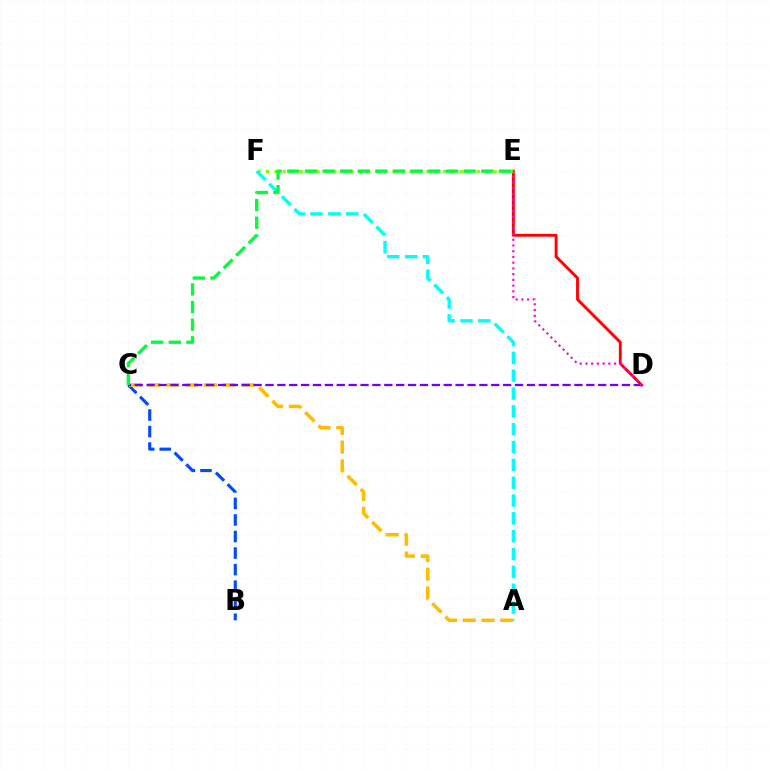{('D', 'E'): [{'color': '#ff0000', 'line_style': 'solid', 'thickness': 2.08}, {'color': '#ff00cf', 'line_style': 'dotted', 'thickness': 1.56}], ('B', 'C'): [{'color': '#004bff', 'line_style': 'dashed', 'thickness': 2.25}], ('E', 'F'): [{'color': '#84ff00', 'line_style': 'dotted', 'thickness': 2.29}], ('A', 'C'): [{'color': '#ffbd00', 'line_style': 'dashed', 'thickness': 2.55}], ('A', 'F'): [{'color': '#00fff6', 'line_style': 'dashed', 'thickness': 2.42}], ('C', 'D'): [{'color': '#7200ff', 'line_style': 'dashed', 'thickness': 1.61}], ('C', 'E'): [{'color': '#00ff39', 'line_style': 'dashed', 'thickness': 2.4}]}